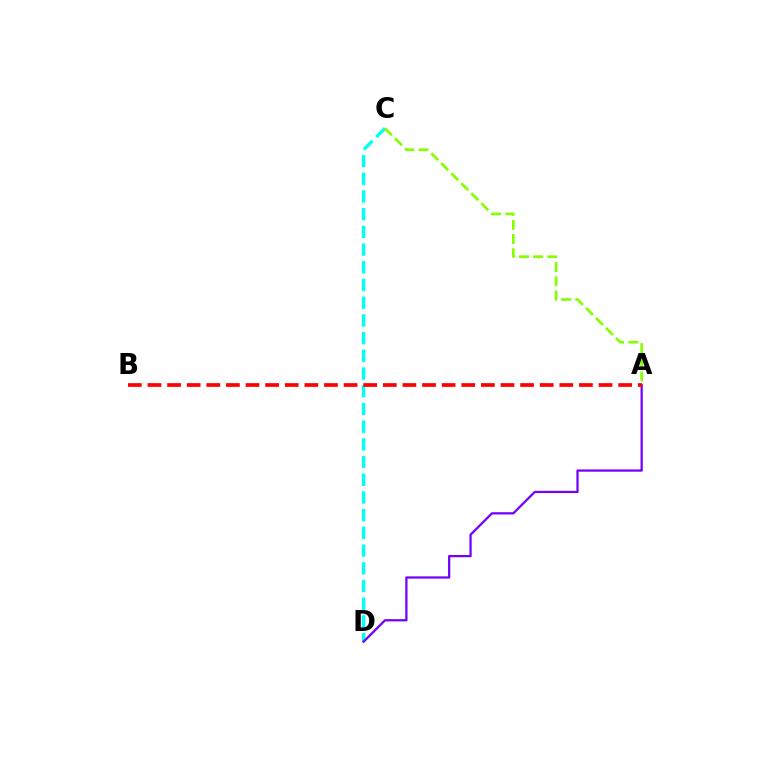{('C', 'D'): [{'color': '#00fff6', 'line_style': 'dashed', 'thickness': 2.41}], ('A', 'C'): [{'color': '#84ff00', 'line_style': 'dashed', 'thickness': 1.92}], ('A', 'D'): [{'color': '#7200ff', 'line_style': 'solid', 'thickness': 1.62}], ('A', 'B'): [{'color': '#ff0000', 'line_style': 'dashed', 'thickness': 2.66}]}